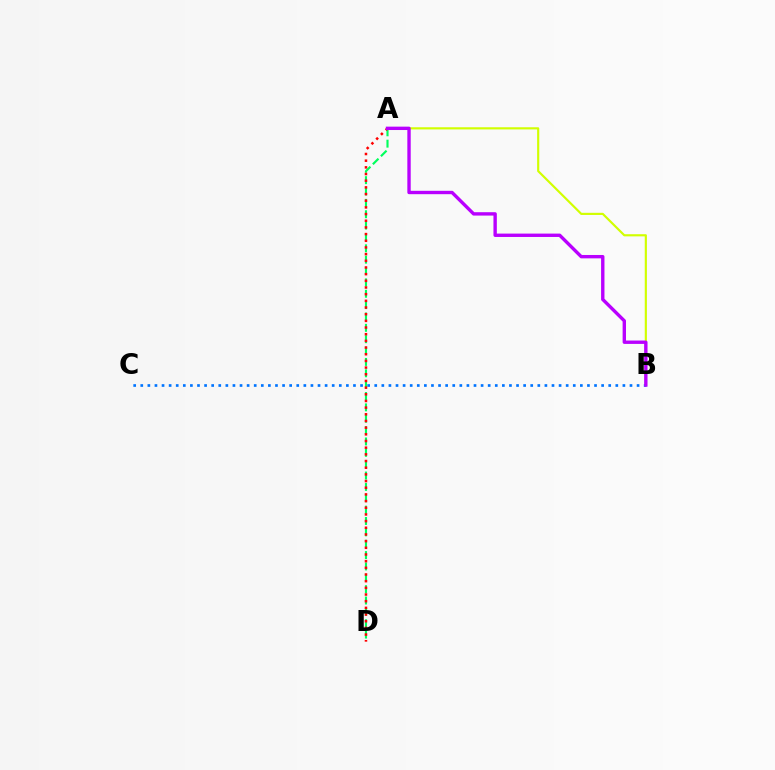{('A', 'B'): [{'color': '#d1ff00', 'line_style': 'solid', 'thickness': 1.56}, {'color': '#b900ff', 'line_style': 'solid', 'thickness': 2.43}], ('A', 'D'): [{'color': '#00ff5c', 'line_style': 'dashed', 'thickness': 1.54}, {'color': '#ff0000', 'line_style': 'dotted', 'thickness': 1.81}], ('B', 'C'): [{'color': '#0074ff', 'line_style': 'dotted', 'thickness': 1.93}]}